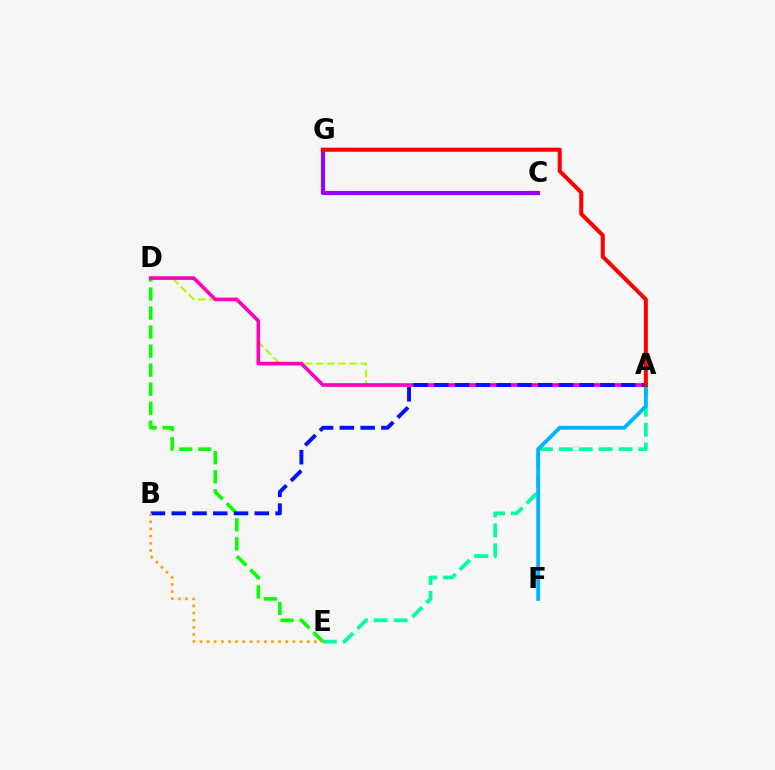{('A', 'E'): [{'color': '#00ff9d', 'line_style': 'dashed', 'thickness': 2.7}], ('A', 'D'): [{'color': '#b3ff00', 'line_style': 'dashed', 'thickness': 1.52}, {'color': '#ff00bd', 'line_style': 'solid', 'thickness': 2.63}], ('D', 'E'): [{'color': '#08ff00', 'line_style': 'dashed', 'thickness': 2.58}], ('C', 'G'): [{'color': '#9b00ff', 'line_style': 'solid', 'thickness': 2.98}], ('A', 'B'): [{'color': '#0010ff', 'line_style': 'dashed', 'thickness': 2.82}], ('A', 'F'): [{'color': '#00b5ff', 'line_style': 'solid', 'thickness': 2.79}], ('A', 'G'): [{'color': '#ff0000', 'line_style': 'solid', 'thickness': 2.92}], ('B', 'E'): [{'color': '#ffa500', 'line_style': 'dotted', 'thickness': 1.94}]}